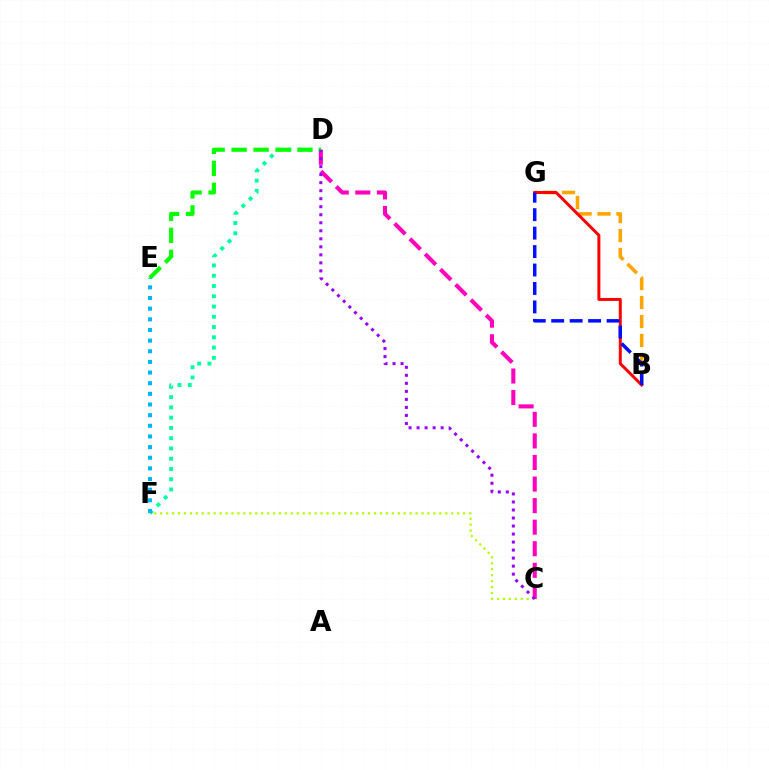{('C', 'D'): [{'color': '#ff00bd', 'line_style': 'dashed', 'thickness': 2.93}, {'color': '#9b00ff', 'line_style': 'dotted', 'thickness': 2.18}], ('D', 'F'): [{'color': '#00ff9d', 'line_style': 'dotted', 'thickness': 2.79}], ('B', 'G'): [{'color': '#ffa500', 'line_style': 'dashed', 'thickness': 2.58}, {'color': '#ff0000', 'line_style': 'solid', 'thickness': 2.15}, {'color': '#0010ff', 'line_style': 'dashed', 'thickness': 2.51}], ('C', 'F'): [{'color': '#b3ff00', 'line_style': 'dotted', 'thickness': 1.61}], ('D', 'E'): [{'color': '#08ff00', 'line_style': 'dashed', 'thickness': 2.98}], ('E', 'F'): [{'color': '#00b5ff', 'line_style': 'dotted', 'thickness': 2.89}]}